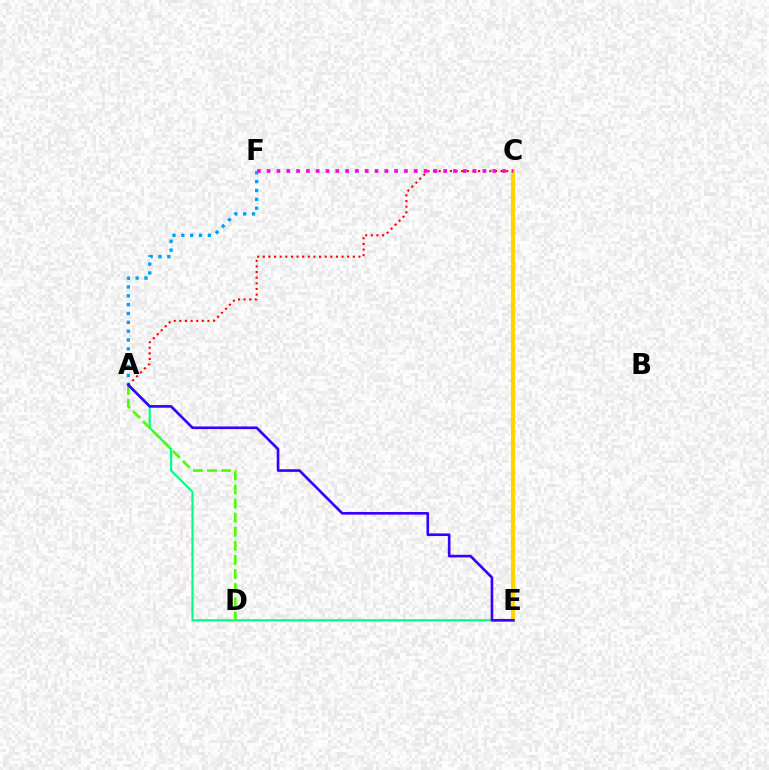{('C', 'E'): [{'color': '#ffd500', 'line_style': 'solid', 'thickness': 2.98}], ('A', 'F'): [{'color': '#009eff', 'line_style': 'dotted', 'thickness': 2.4}], ('A', 'E'): [{'color': '#00ff86', 'line_style': 'solid', 'thickness': 1.59}, {'color': '#3700ff', 'line_style': 'solid', 'thickness': 1.9}], ('A', 'C'): [{'color': '#ff0000', 'line_style': 'dotted', 'thickness': 1.53}], ('A', 'D'): [{'color': '#4fff00', 'line_style': 'dashed', 'thickness': 1.91}], ('C', 'F'): [{'color': '#ff00ed', 'line_style': 'dotted', 'thickness': 2.66}]}